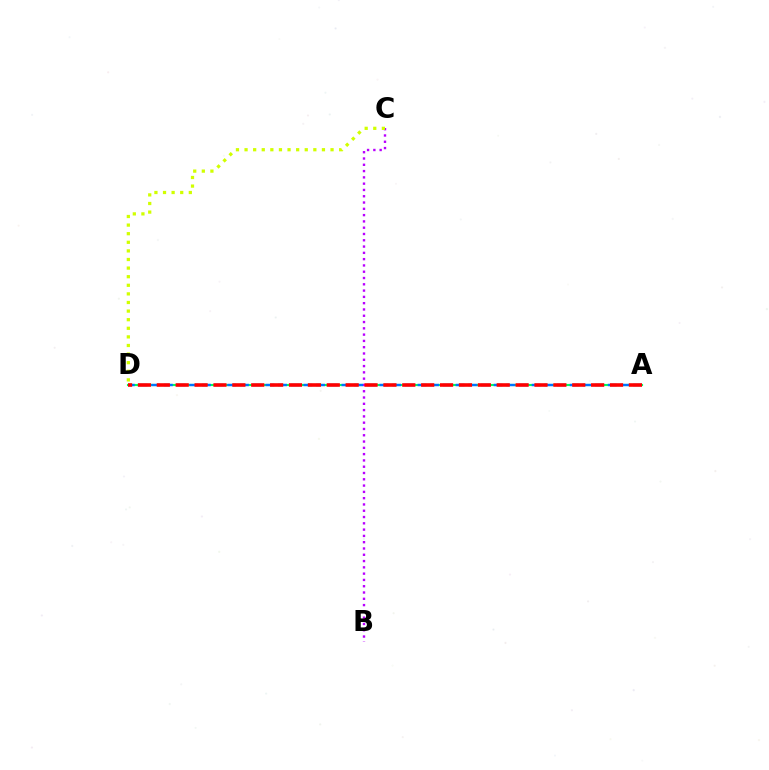{('A', 'D'): [{'color': '#00ff5c', 'line_style': 'solid', 'thickness': 1.53}, {'color': '#0074ff', 'line_style': 'dashed', 'thickness': 1.72}, {'color': '#ff0000', 'line_style': 'dashed', 'thickness': 2.57}], ('B', 'C'): [{'color': '#b900ff', 'line_style': 'dotted', 'thickness': 1.71}], ('C', 'D'): [{'color': '#d1ff00', 'line_style': 'dotted', 'thickness': 2.34}]}